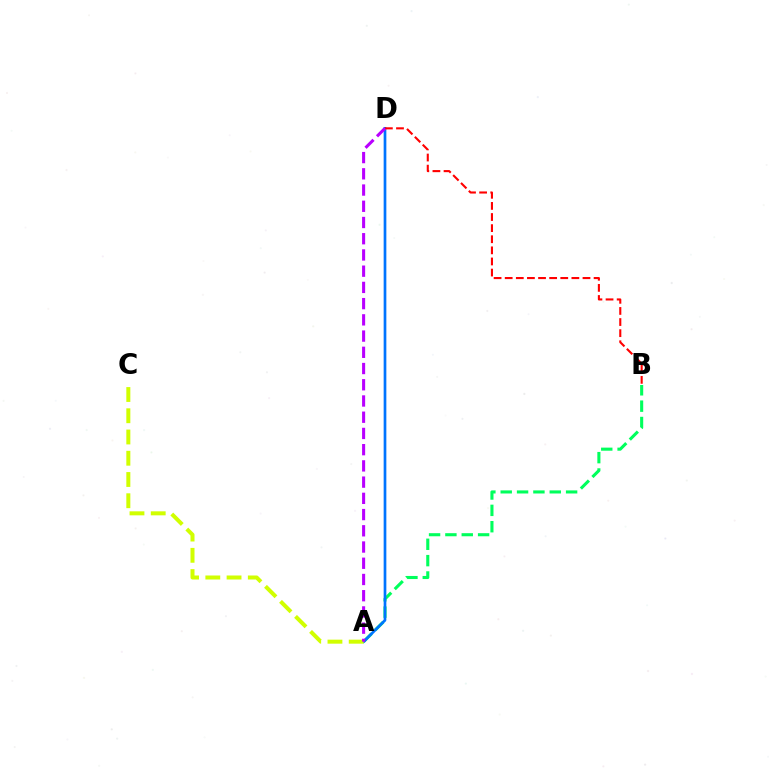{('A', 'B'): [{'color': '#00ff5c', 'line_style': 'dashed', 'thickness': 2.22}], ('A', 'D'): [{'color': '#0074ff', 'line_style': 'solid', 'thickness': 1.94}, {'color': '#b900ff', 'line_style': 'dashed', 'thickness': 2.2}], ('B', 'D'): [{'color': '#ff0000', 'line_style': 'dashed', 'thickness': 1.51}], ('A', 'C'): [{'color': '#d1ff00', 'line_style': 'dashed', 'thickness': 2.89}]}